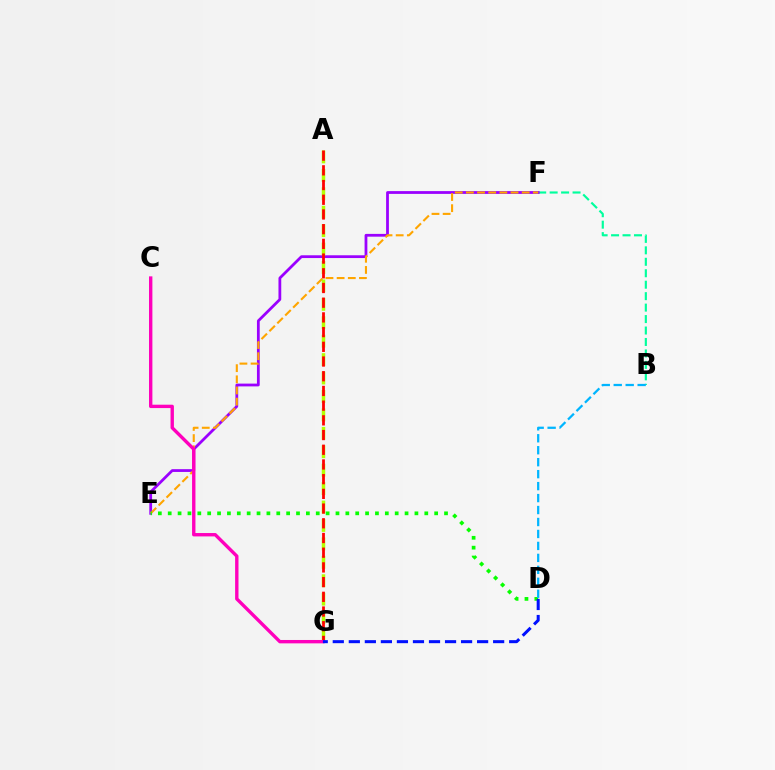{('B', 'F'): [{'color': '#00ff9d', 'line_style': 'dashed', 'thickness': 1.56}], ('E', 'F'): [{'color': '#9b00ff', 'line_style': 'solid', 'thickness': 2.0}, {'color': '#ffa500', 'line_style': 'dashed', 'thickness': 1.52}], ('A', 'G'): [{'color': '#b3ff00', 'line_style': 'dashed', 'thickness': 2.5}, {'color': '#ff0000', 'line_style': 'dashed', 'thickness': 2.0}], ('D', 'E'): [{'color': '#08ff00', 'line_style': 'dotted', 'thickness': 2.68}], ('C', 'G'): [{'color': '#ff00bd', 'line_style': 'solid', 'thickness': 2.43}], ('D', 'G'): [{'color': '#0010ff', 'line_style': 'dashed', 'thickness': 2.18}], ('B', 'D'): [{'color': '#00b5ff', 'line_style': 'dashed', 'thickness': 1.63}]}